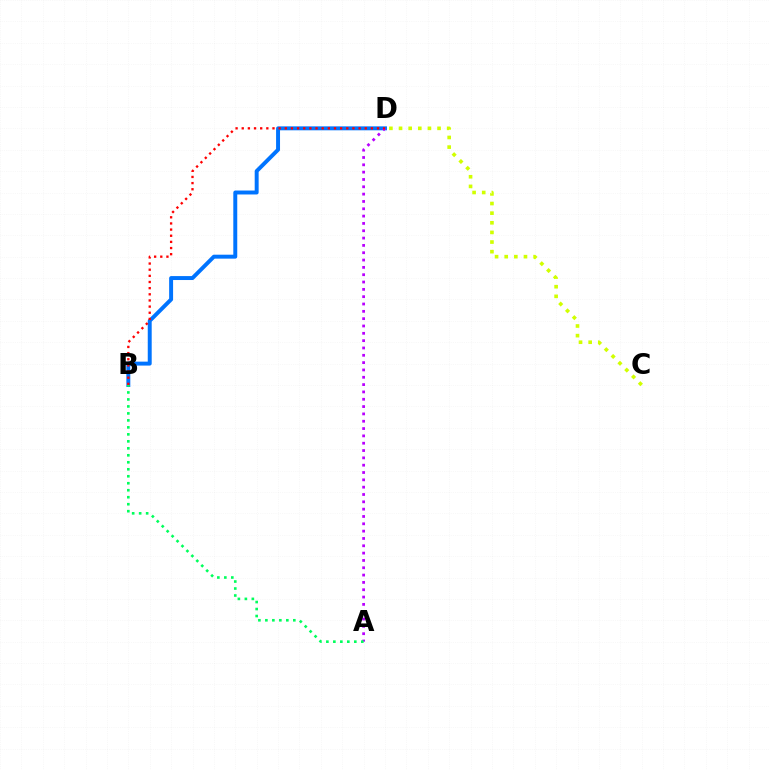{('B', 'D'): [{'color': '#0074ff', 'line_style': 'solid', 'thickness': 2.84}, {'color': '#ff0000', 'line_style': 'dotted', 'thickness': 1.67}], ('C', 'D'): [{'color': '#d1ff00', 'line_style': 'dotted', 'thickness': 2.62}], ('A', 'D'): [{'color': '#b900ff', 'line_style': 'dotted', 'thickness': 1.99}], ('A', 'B'): [{'color': '#00ff5c', 'line_style': 'dotted', 'thickness': 1.9}]}